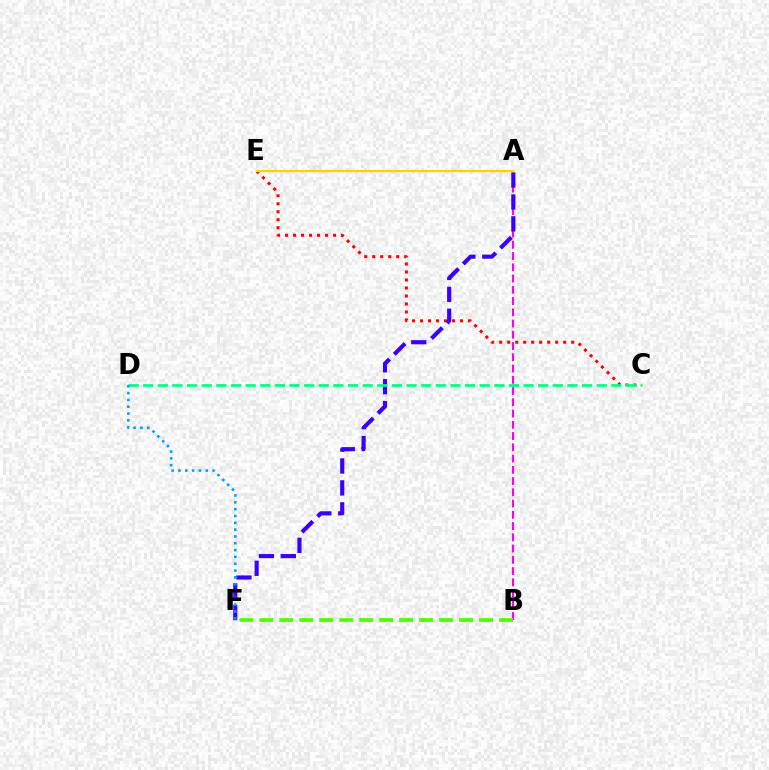{('C', 'E'): [{'color': '#ff0000', 'line_style': 'dotted', 'thickness': 2.17}], ('A', 'B'): [{'color': '#ff00ed', 'line_style': 'dashed', 'thickness': 1.53}], ('B', 'F'): [{'color': '#4fff00', 'line_style': 'dashed', 'thickness': 2.71}], ('A', 'E'): [{'color': '#ffd500', 'line_style': 'solid', 'thickness': 1.64}], ('A', 'F'): [{'color': '#3700ff', 'line_style': 'dashed', 'thickness': 2.98}], ('C', 'D'): [{'color': '#00ff86', 'line_style': 'dashed', 'thickness': 1.99}], ('D', 'F'): [{'color': '#009eff', 'line_style': 'dotted', 'thickness': 1.85}]}